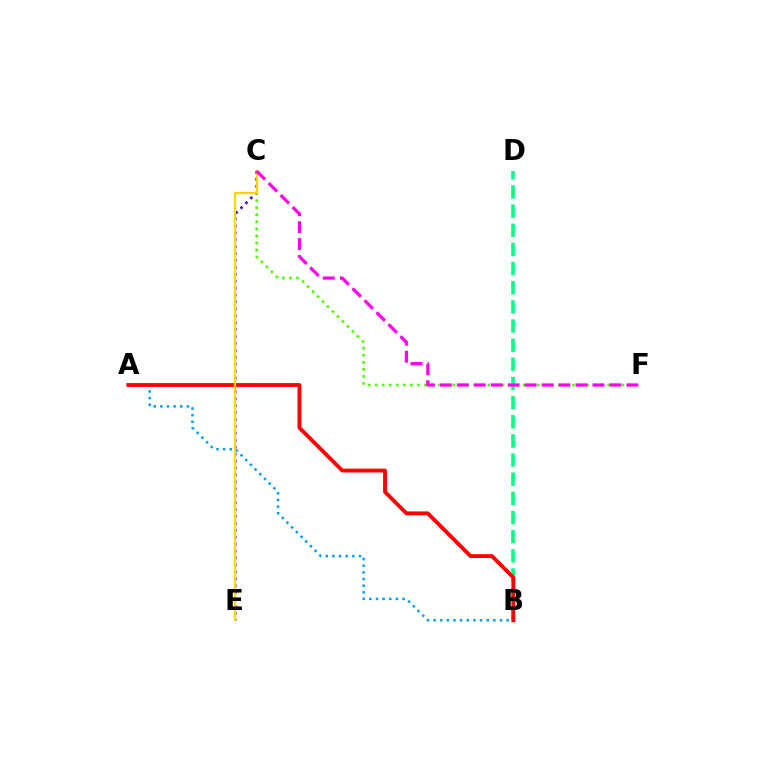{('C', 'F'): [{'color': '#4fff00', 'line_style': 'dotted', 'thickness': 1.91}, {'color': '#ff00ed', 'line_style': 'dashed', 'thickness': 2.3}], ('C', 'E'): [{'color': '#3700ff', 'line_style': 'dotted', 'thickness': 1.88}, {'color': '#ffd500', 'line_style': 'solid', 'thickness': 1.63}], ('B', 'D'): [{'color': '#00ff86', 'line_style': 'dashed', 'thickness': 2.6}], ('A', 'B'): [{'color': '#009eff', 'line_style': 'dotted', 'thickness': 1.81}, {'color': '#ff0000', 'line_style': 'solid', 'thickness': 2.76}]}